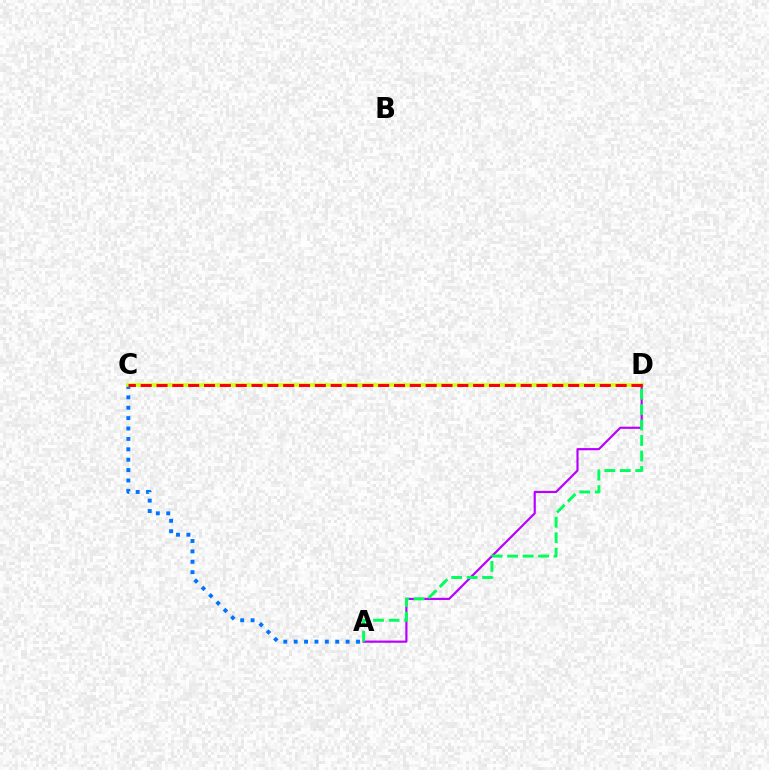{('A', 'C'): [{'color': '#0074ff', 'line_style': 'dotted', 'thickness': 2.82}], ('C', 'D'): [{'color': '#d1ff00', 'line_style': 'solid', 'thickness': 2.61}, {'color': '#ff0000', 'line_style': 'dashed', 'thickness': 2.15}], ('A', 'D'): [{'color': '#b900ff', 'line_style': 'solid', 'thickness': 1.57}, {'color': '#00ff5c', 'line_style': 'dashed', 'thickness': 2.1}]}